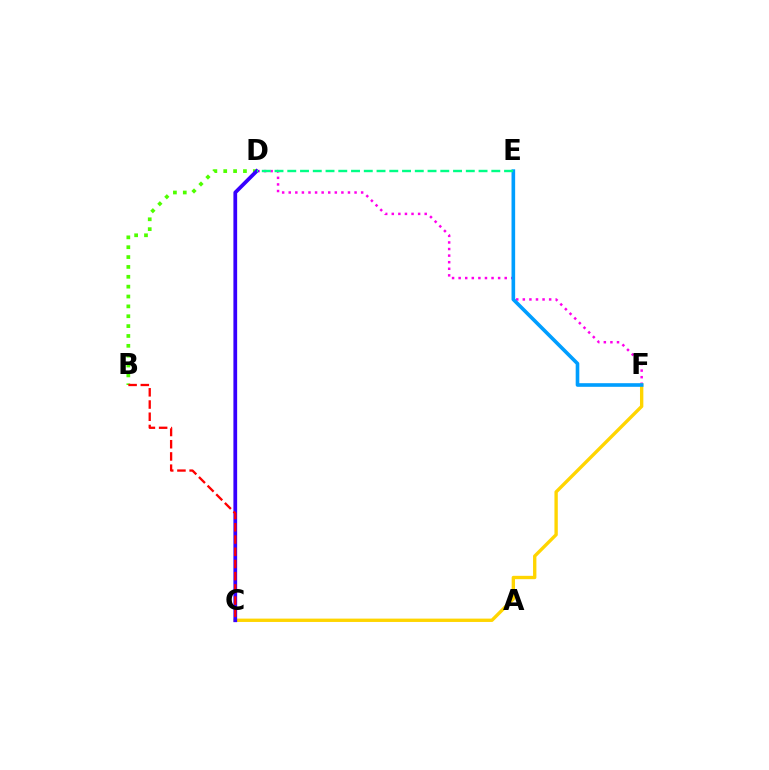{('B', 'D'): [{'color': '#4fff00', 'line_style': 'dotted', 'thickness': 2.68}], ('D', 'F'): [{'color': '#ff00ed', 'line_style': 'dotted', 'thickness': 1.79}], ('C', 'F'): [{'color': '#ffd500', 'line_style': 'solid', 'thickness': 2.41}], ('E', 'F'): [{'color': '#009eff', 'line_style': 'solid', 'thickness': 2.61}], ('C', 'D'): [{'color': '#3700ff', 'line_style': 'solid', 'thickness': 2.69}], ('D', 'E'): [{'color': '#00ff86', 'line_style': 'dashed', 'thickness': 1.73}], ('B', 'C'): [{'color': '#ff0000', 'line_style': 'dashed', 'thickness': 1.66}]}